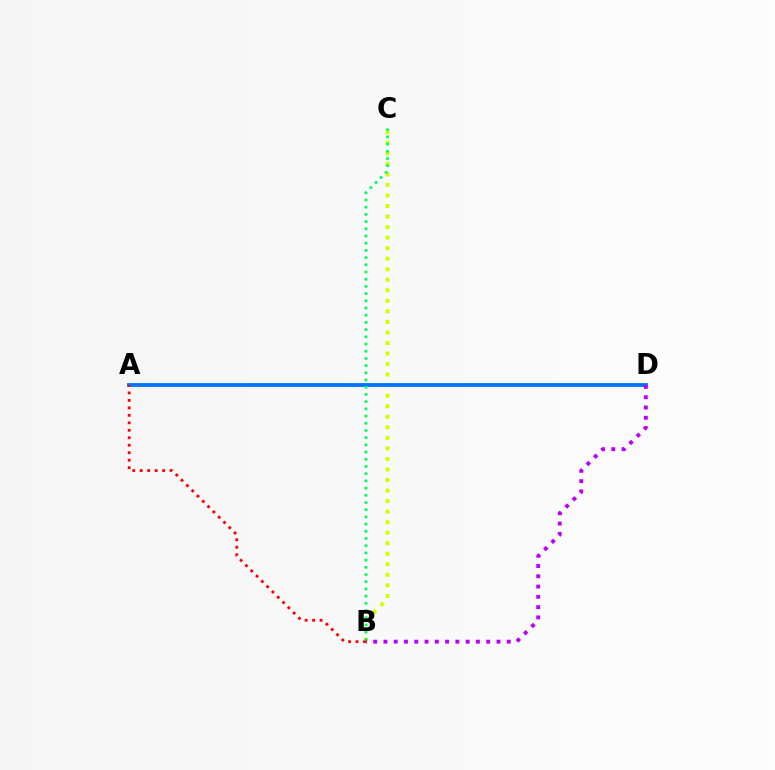{('B', 'C'): [{'color': '#d1ff00', 'line_style': 'dotted', 'thickness': 2.86}, {'color': '#00ff5c', 'line_style': 'dotted', 'thickness': 1.96}], ('A', 'D'): [{'color': '#0074ff', 'line_style': 'solid', 'thickness': 2.75}], ('A', 'B'): [{'color': '#ff0000', 'line_style': 'dotted', 'thickness': 2.03}], ('B', 'D'): [{'color': '#b900ff', 'line_style': 'dotted', 'thickness': 2.79}]}